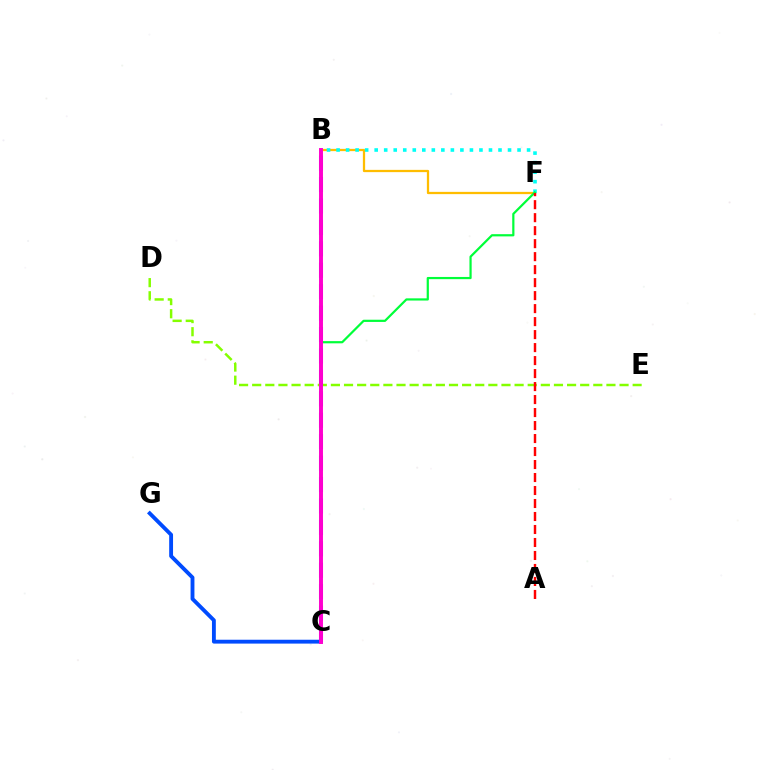{('B', 'F'): [{'color': '#ffbd00', 'line_style': 'solid', 'thickness': 1.63}, {'color': '#00fff6', 'line_style': 'dotted', 'thickness': 2.59}], ('D', 'E'): [{'color': '#84ff00', 'line_style': 'dashed', 'thickness': 1.78}], ('B', 'C'): [{'color': '#7200ff', 'line_style': 'dashed', 'thickness': 2.91}, {'color': '#ff00cf', 'line_style': 'solid', 'thickness': 2.83}], ('C', 'F'): [{'color': '#00ff39', 'line_style': 'solid', 'thickness': 1.59}], ('C', 'G'): [{'color': '#004bff', 'line_style': 'solid', 'thickness': 2.78}], ('A', 'F'): [{'color': '#ff0000', 'line_style': 'dashed', 'thickness': 1.77}]}